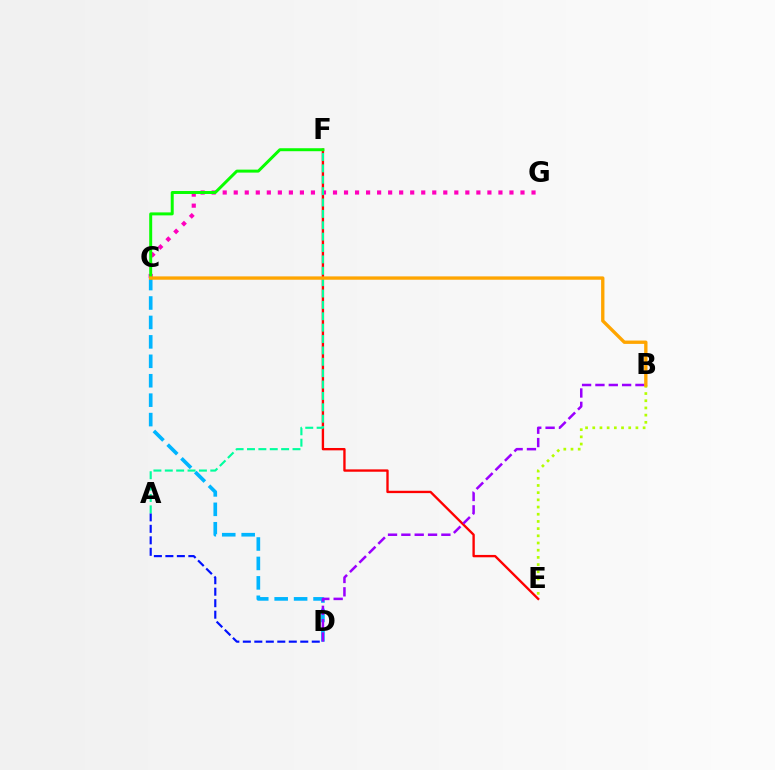{('C', 'G'): [{'color': '#ff00bd', 'line_style': 'dotted', 'thickness': 3.0}], ('B', 'E'): [{'color': '#b3ff00', 'line_style': 'dotted', 'thickness': 1.95}], ('A', 'D'): [{'color': '#0010ff', 'line_style': 'dashed', 'thickness': 1.56}], ('C', 'D'): [{'color': '#00b5ff', 'line_style': 'dashed', 'thickness': 2.64}], ('E', 'F'): [{'color': '#ff0000', 'line_style': 'solid', 'thickness': 1.69}], ('B', 'D'): [{'color': '#9b00ff', 'line_style': 'dashed', 'thickness': 1.81}], ('C', 'F'): [{'color': '#08ff00', 'line_style': 'solid', 'thickness': 2.14}], ('A', 'F'): [{'color': '#00ff9d', 'line_style': 'dashed', 'thickness': 1.55}], ('B', 'C'): [{'color': '#ffa500', 'line_style': 'solid', 'thickness': 2.41}]}